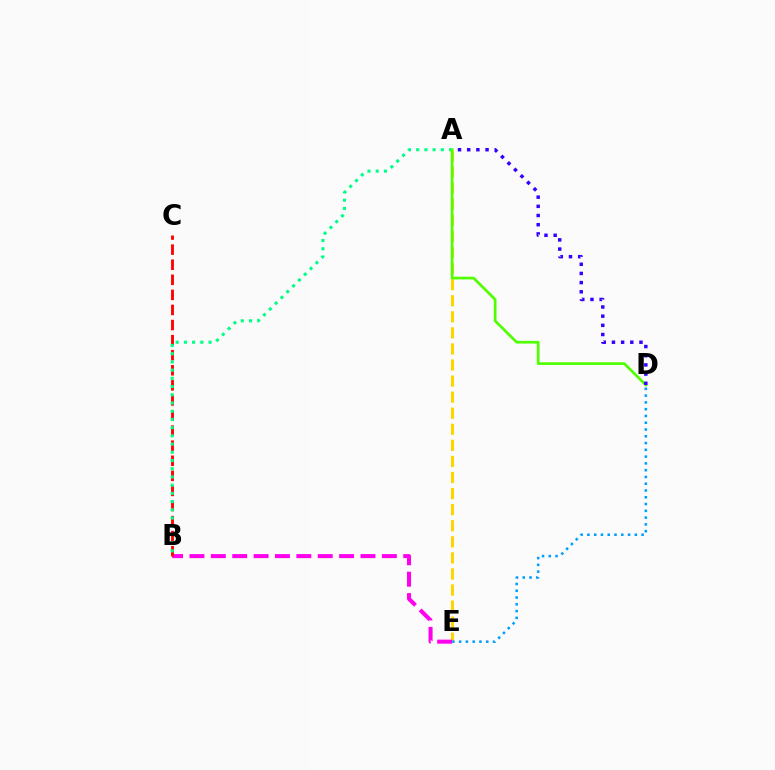{('A', 'E'): [{'color': '#ffd500', 'line_style': 'dashed', 'thickness': 2.18}], ('B', 'E'): [{'color': '#ff00ed', 'line_style': 'dashed', 'thickness': 2.9}], ('B', 'C'): [{'color': '#ff0000', 'line_style': 'dashed', 'thickness': 2.05}], ('D', 'E'): [{'color': '#009eff', 'line_style': 'dotted', 'thickness': 1.84}], ('A', 'B'): [{'color': '#00ff86', 'line_style': 'dotted', 'thickness': 2.23}], ('A', 'D'): [{'color': '#4fff00', 'line_style': 'solid', 'thickness': 1.94}, {'color': '#3700ff', 'line_style': 'dotted', 'thickness': 2.49}]}